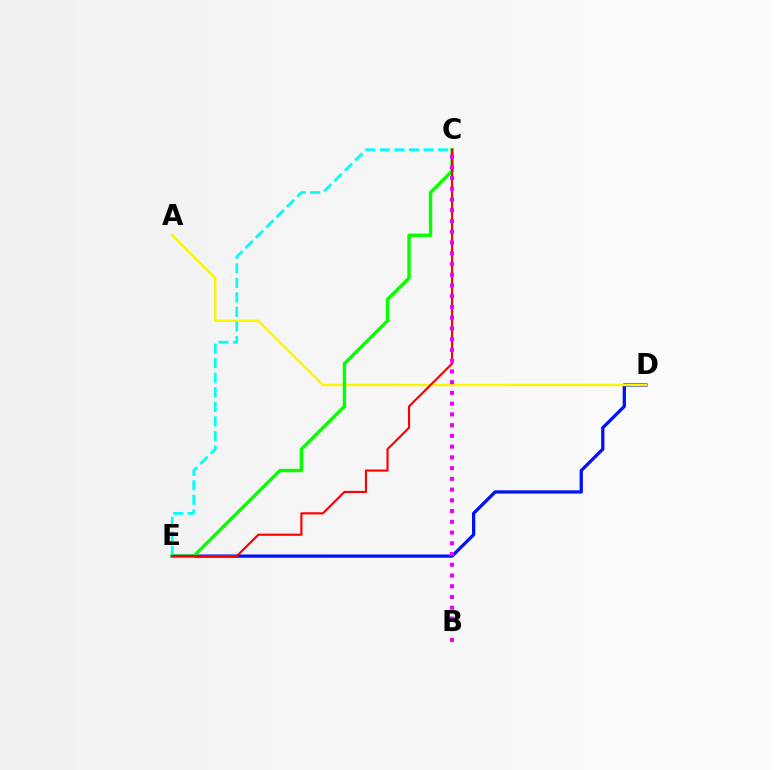{('D', 'E'): [{'color': '#0010ff', 'line_style': 'solid', 'thickness': 2.35}], ('A', 'D'): [{'color': '#fcf500', 'line_style': 'solid', 'thickness': 1.73}], ('C', 'E'): [{'color': '#00fff6', 'line_style': 'dashed', 'thickness': 1.98}, {'color': '#08ff00', 'line_style': 'solid', 'thickness': 2.44}, {'color': '#ff0000', 'line_style': 'solid', 'thickness': 1.55}], ('B', 'C'): [{'color': '#ee00ff', 'line_style': 'dotted', 'thickness': 2.92}]}